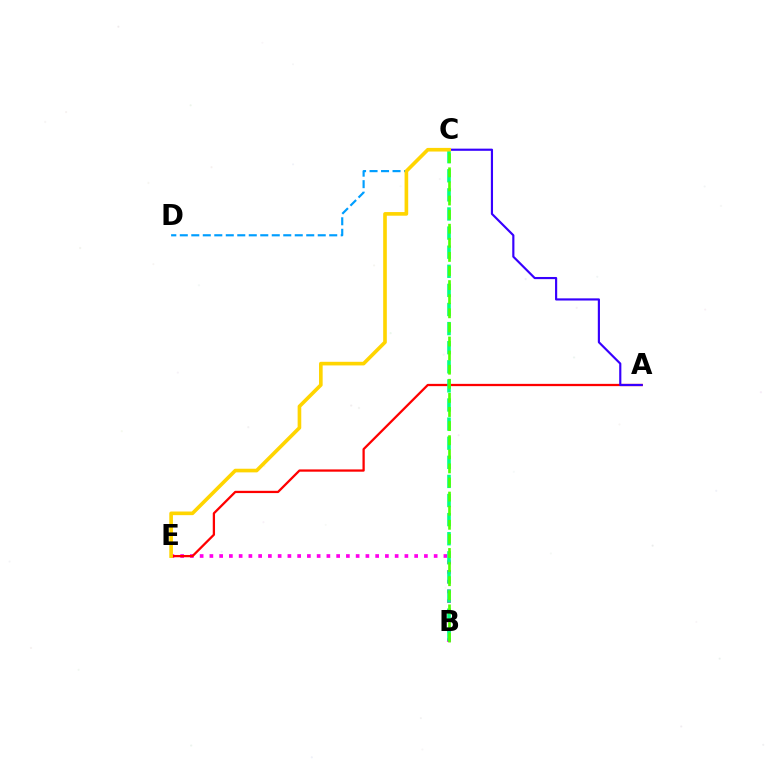{('B', 'E'): [{'color': '#ff00ed', 'line_style': 'dotted', 'thickness': 2.65}], ('C', 'D'): [{'color': '#009eff', 'line_style': 'dashed', 'thickness': 1.56}], ('A', 'E'): [{'color': '#ff0000', 'line_style': 'solid', 'thickness': 1.64}], ('A', 'C'): [{'color': '#3700ff', 'line_style': 'solid', 'thickness': 1.56}], ('B', 'C'): [{'color': '#00ff86', 'line_style': 'dashed', 'thickness': 2.6}, {'color': '#4fff00', 'line_style': 'dashed', 'thickness': 1.92}], ('C', 'E'): [{'color': '#ffd500', 'line_style': 'solid', 'thickness': 2.62}]}